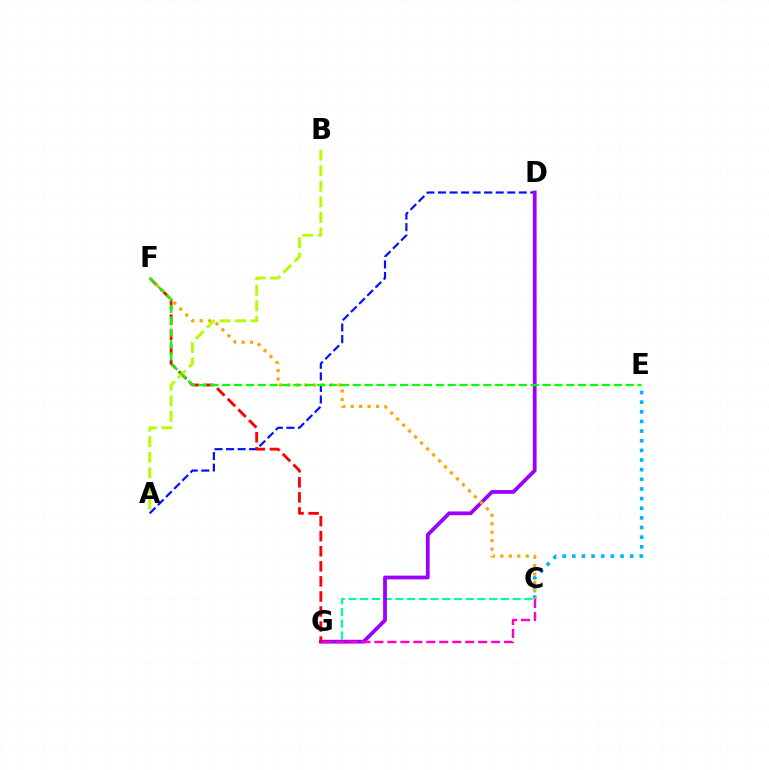{('A', 'D'): [{'color': '#0010ff', 'line_style': 'dashed', 'thickness': 1.57}], ('C', 'G'): [{'color': '#00ff9d', 'line_style': 'dashed', 'thickness': 1.59}, {'color': '#ff00bd', 'line_style': 'dashed', 'thickness': 1.76}], ('D', 'G'): [{'color': '#9b00ff', 'line_style': 'solid', 'thickness': 2.71}], ('C', 'E'): [{'color': '#00b5ff', 'line_style': 'dotted', 'thickness': 2.62}], ('F', 'G'): [{'color': '#ff0000', 'line_style': 'dashed', 'thickness': 2.05}], ('C', 'F'): [{'color': '#ffa500', 'line_style': 'dotted', 'thickness': 2.3}], ('A', 'B'): [{'color': '#b3ff00', 'line_style': 'dashed', 'thickness': 2.11}], ('E', 'F'): [{'color': '#08ff00', 'line_style': 'dashed', 'thickness': 1.61}]}